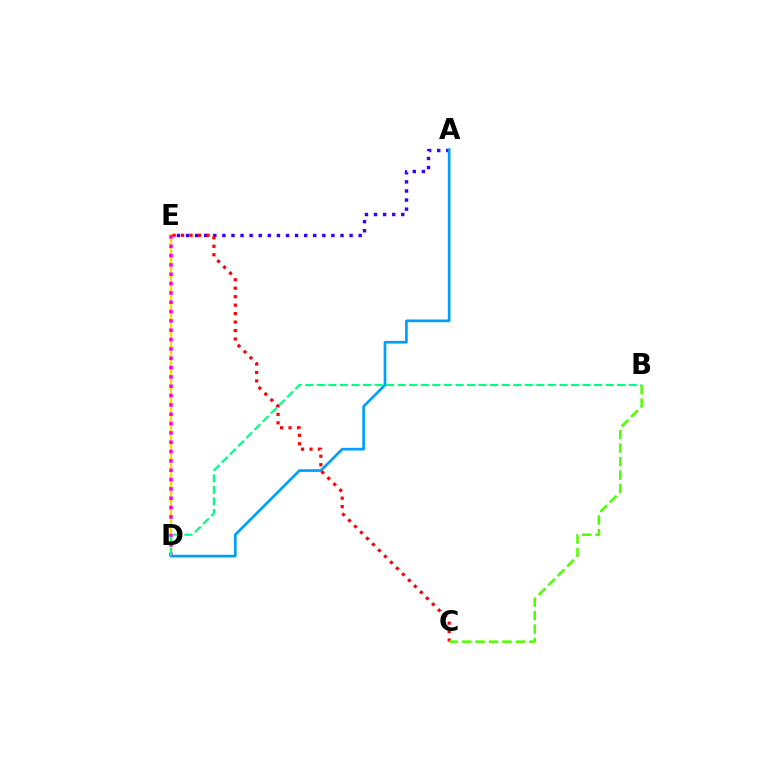{('D', 'E'): [{'color': '#ffd500', 'line_style': 'solid', 'thickness': 1.63}, {'color': '#ff00ed', 'line_style': 'dotted', 'thickness': 2.54}], ('A', 'E'): [{'color': '#3700ff', 'line_style': 'dotted', 'thickness': 2.47}], ('A', 'D'): [{'color': '#009eff', 'line_style': 'solid', 'thickness': 1.94}], ('B', 'D'): [{'color': '#00ff86', 'line_style': 'dashed', 'thickness': 1.57}], ('C', 'E'): [{'color': '#ff0000', 'line_style': 'dotted', 'thickness': 2.3}], ('B', 'C'): [{'color': '#4fff00', 'line_style': 'dashed', 'thickness': 1.83}]}